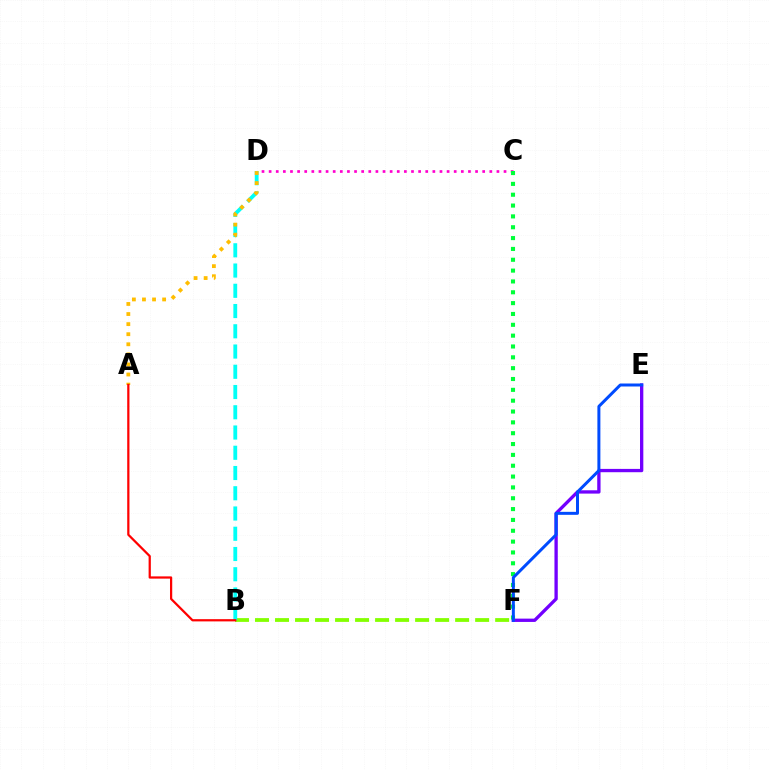{('B', 'F'): [{'color': '#84ff00', 'line_style': 'dashed', 'thickness': 2.72}], ('C', 'D'): [{'color': '#ff00cf', 'line_style': 'dotted', 'thickness': 1.93}], ('B', 'D'): [{'color': '#00fff6', 'line_style': 'dashed', 'thickness': 2.75}], ('A', 'D'): [{'color': '#ffbd00', 'line_style': 'dotted', 'thickness': 2.74}], ('E', 'F'): [{'color': '#7200ff', 'line_style': 'solid', 'thickness': 2.39}, {'color': '#004bff', 'line_style': 'solid', 'thickness': 2.15}], ('A', 'B'): [{'color': '#ff0000', 'line_style': 'solid', 'thickness': 1.61}], ('C', 'F'): [{'color': '#00ff39', 'line_style': 'dotted', 'thickness': 2.95}]}